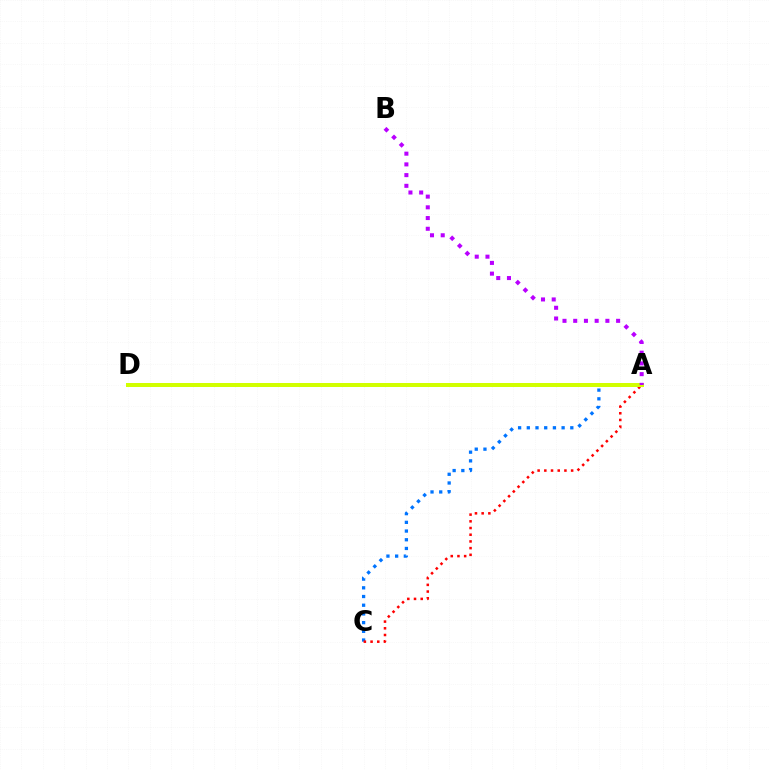{('A', 'D'): [{'color': '#00ff5c', 'line_style': 'dotted', 'thickness': 2.85}, {'color': '#d1ff00', 'line_style': 'solid', 'thickness': 2.88}], ('A', 'C'): [{'color': '#0074ff', 'line_style': 'dotted', 'thickness': 2.36}, {'color': '#ff0000', 'line_style': 'dotted', 'thickness': 1.82}], ('A', 'B'): [{'color': '#b900ff', 'line_style': 'dotted', 'thickness': 2.91}]}